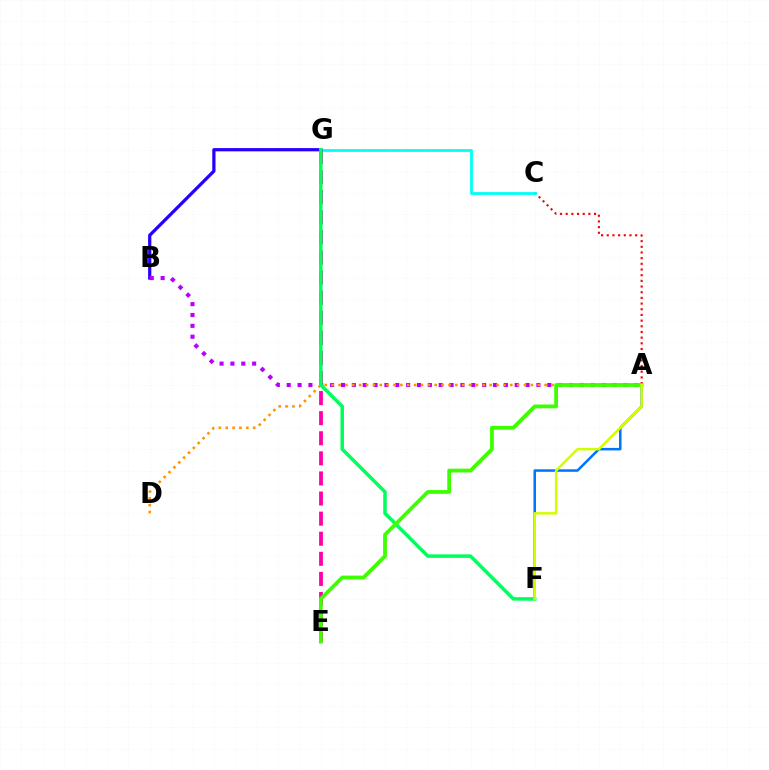{('A', 'C'): [{'color': '#ff0000', 'line_style': 'dotted', 'thickness': 1.54}], ('C', 'G'): [{'color': '#00fff6', 'line_style': 'solid', 'thickness': 2.01}], ('E', 'G'): [{'color': '#ff00ac', 'line_style': 'dashed', 'thickness': 2.73}], ('A', 'F'): [{'color': '#0074ff', 'line_style': 'solid', 'thickness': 1.81}, {'color': '#d1ff00', 'line_style': 'solid', 'thickness': 1.8}], ('B', 'G'): [{'color': '#2500ff', 'line_style': 'solid', 'thickness': 2.33}], ('A', 'B'): [{'color': '#b900ff', 'line_style': 'dotted', 'thickness': 2.95}], ('A', 'D'): [{'color': '#ff9400', 'line_style': 'dotted', 'thickness': 1.87}], ('F', 'G'): [{'color': '#00ff5c', 'line_style': 'solid', 'thickness': 2.53}], ('A', 'E'): [{'color': '#3dff00', 'line_style': 'solid', 'thickness': 2.73}]}